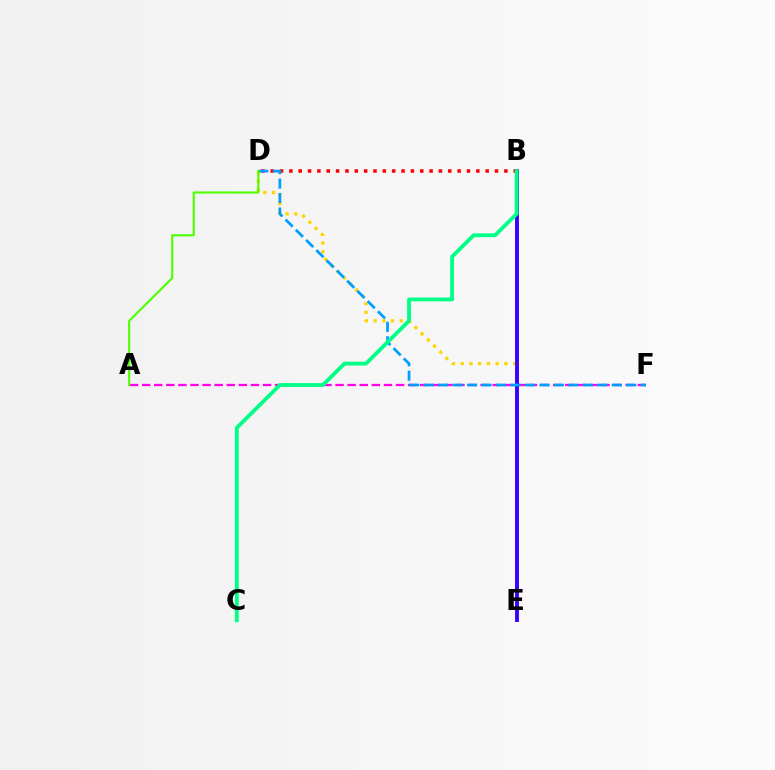{('D', 'E'): [{'color': '#ffd500', 'line_style': 'dotted', 'thickness': 2.37}], ('B', 'D'): [{'color': '#ff0000', 'line_style': 'dotted', 'thickness': 2.54}], ('A', 'F'): [{'color': '#ff00ed', 'line_style': 'dashed', 'thickness': 1.64}], ('B', 'E'): [{'color': '#3700ff', 'line_style': 'solid', 'thickness': 2.8}], ('D', 'F'): [{'color': '#009eff', 'line_style': 'dashed', 'thickness': 1.97}], ('A', 'D'): [{'color': '#4fff00', 'line_style': 'solid', 'thickness': 1.53}], ('B', 'C'): [{'color': '#00ff86', 'line_style': 'solid', 'thickness': 2.75}]}